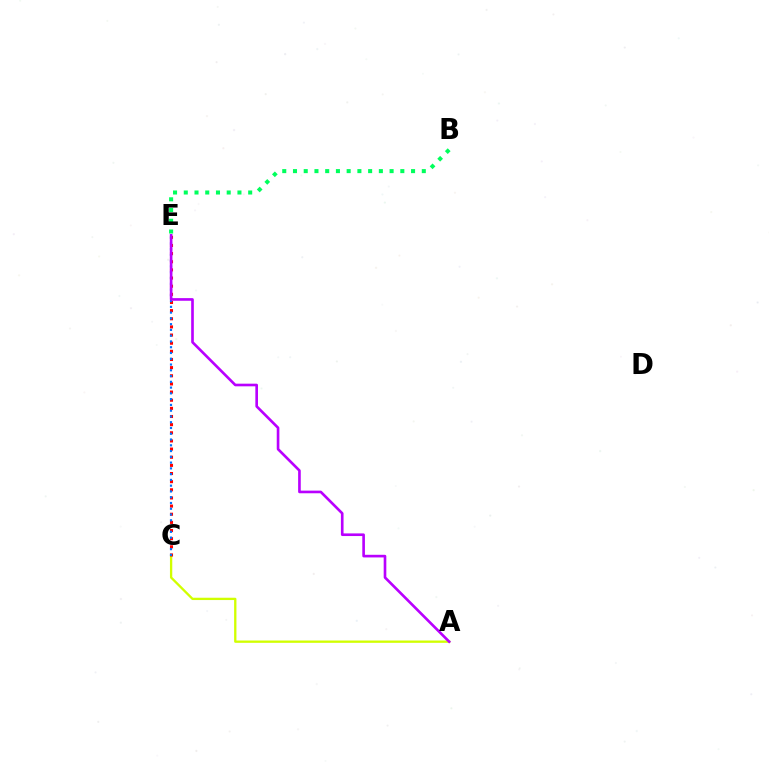{('A', 'C'): [{'color': '#d1ff00', 'line_style': 'solid', 'thickness': 1.67}], ('C', 'E'): [{'color': '#ff0000', 'line_style': 'dotted', 'thickness': 2.21}, {'color': '#0074ff', 'line_style': 'dotted', 'thickness': 1.57}], ('A', 'E'): [{'color': '#b900ff', 'line_style': 'solid', 'thickness': 1.9}], ('B', 'E'): [{'color': '#00ff5c', 'line_style': 'dotted', 'thickness': 2.92}]}